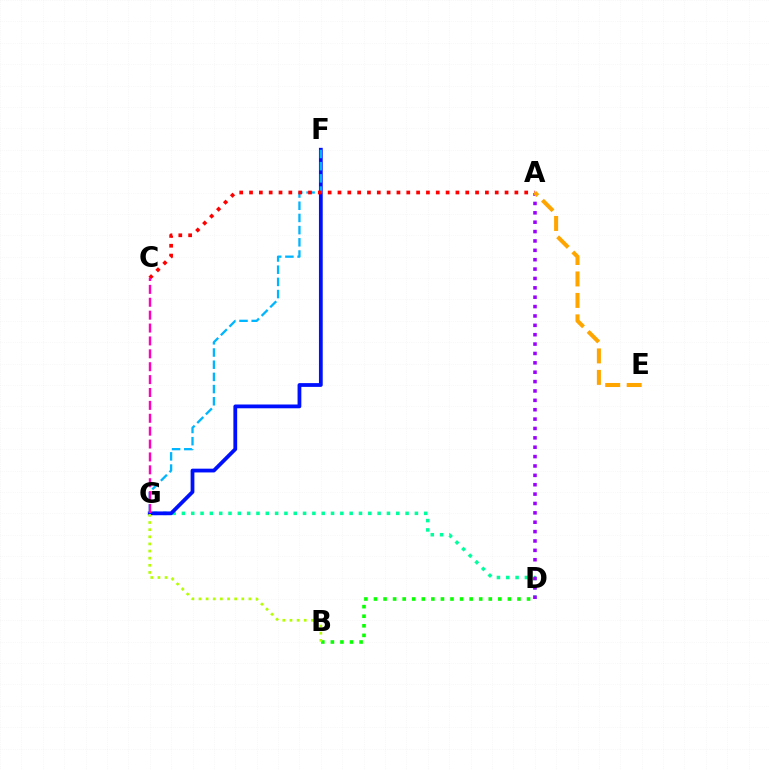{('B', 'D'): [{'color': '#08ff00', 'line_style': 'dotted', 'thickness': 2.6}], ('D', 'G'): [{'color': '#00ff9d', 'line_style': 'dotted', 'thickness': 2.53}], ('F', 'G'): [{'color': '#0010ff', 'line_style': 'solid', 'thickness': 2.72}, {'color': '#00b5ff', 'line_style': 'dashed', 'thickness': 1.66}], ('B', 'G'): [{'color': '#b3ff00', 'line_style': 'dotted', 'thickness': 1.94}], ('A', 'D'): [{'color': '#9b00ff', 'line_style': 'dotted', 'thickness': 2.55}], ('A', 'C'): [{'color': '#ff0000', 'line_style': 'dotted', 'thickness': 2.67}], ('A', 'E'): [{'color': '#ffa500', 'line_style': 'dashed', 'thickness': 2.91}], ('C', 'G'): [{'color': '#ff00bd', 'line_style': 'dashed', 'thickness': 1.75}]}